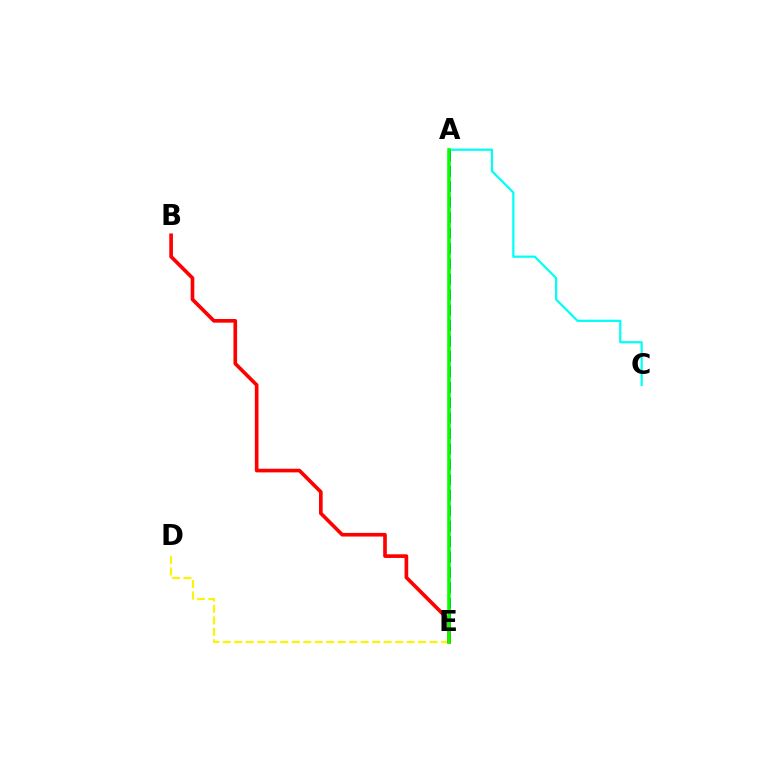{('A', 'C'): [{'color': '#00fff6', 'line_style': 'solid', 'thickness': 1.6}], ('A', 'E'): [{'color': '#0010ff', 'line_style': 'dashed', 'thickness': 2.1}, {'color': '#ee00ff', 'line_style': 'dotted', 'thickness': 1.64}, {'color': '#08ff00', 'line_style': 'solid', 'thickness': 2.54}], ('D', 'E'): [{'color': '#fcf500', 'line_style': 'dashed', 'thickness': 1.56}], ('B', 'E'): [{'color': '#ff0000', 'line_style': 'solid', 'thickness': 2.63}]}